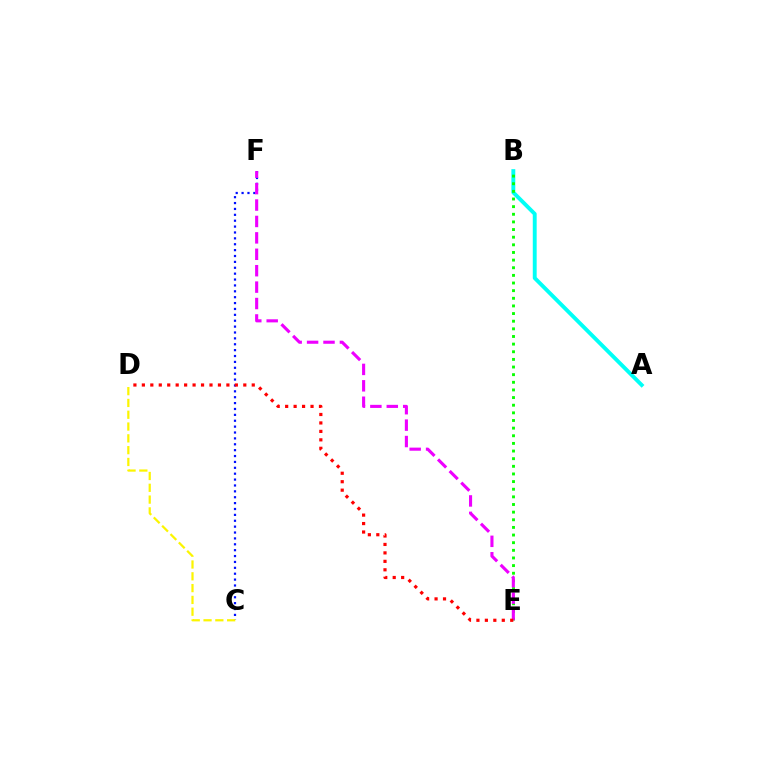{('C', 'F'): [{'color': '#0010ff', 'line_style': 'dotted', 'thickness': 1.6}], ('A', 'B'): [{'color': '#00fff6', 'line_style': 'solid', 'thickness': 2.8}], ('C', 'D'): [{'color': '#fcf500', 'line_style': 'dashed', 'thickness': 1.6}], ('B', 'E'): [{'color': '#08ff00', 'line_style': 'dotted', 'thickness': 2.08}], ('E', 'F'): [{'color': '#ee00ff', 'line_style': 'dashed', 'thickness': 2.23}], ('D', 'E'): [{'color': '#ff0000', 'line_style': 'dotted', 'thickness': 2.3}]}